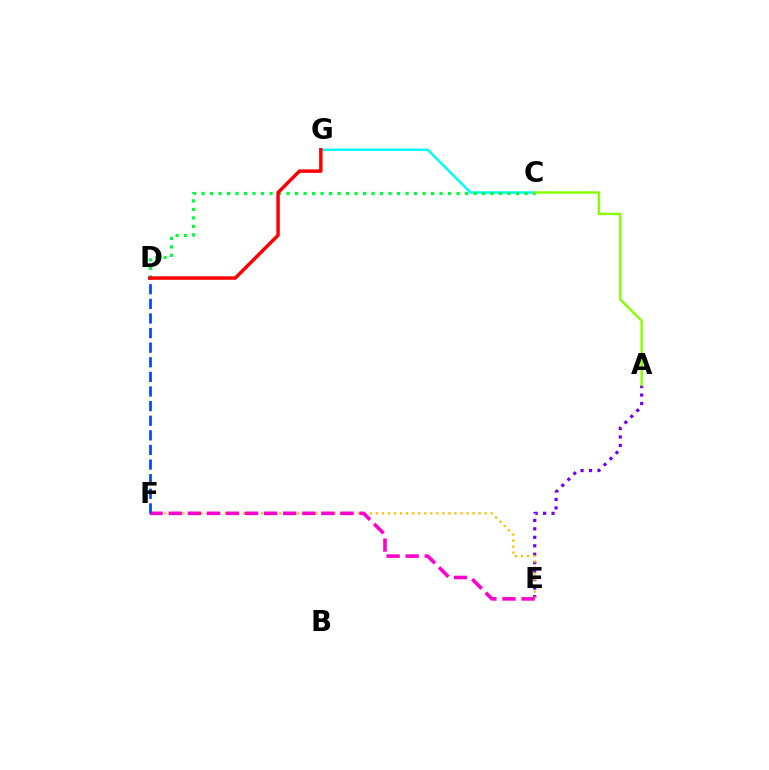{('A', 'E'): [{'color': '#7200ff', 'line_style': 'dotted', 'thickness': 2.3}], ('C', 'G'): [{'color': '#00fff6', 'line_style': 'solid', 'thickness': 1.77}], ('E', 'F'): [{'color': '#ffbd00', 'line_style': 'dotted', 'thickness': 1.64}, {'color': '#ff00cf', 'line_style': 'dashed', 'thickness': 2.59}], ('C', 'D'): [{'color': '#00ff39', 'line_style': 'dotted', 'thickness': 2.31}], ('D', 'F'): [{'color': '#004bff', 'line_style': 'dashed', 'thickness': 1.98}], ('A', 'C'): [{'color': '#84ff00', 'line_style': 'solid', 'thickness': 1.73}], ('D', 'G'): [{'color': '#ff0000', 'line_style': 'solid', 'thickness': 2.5}]}